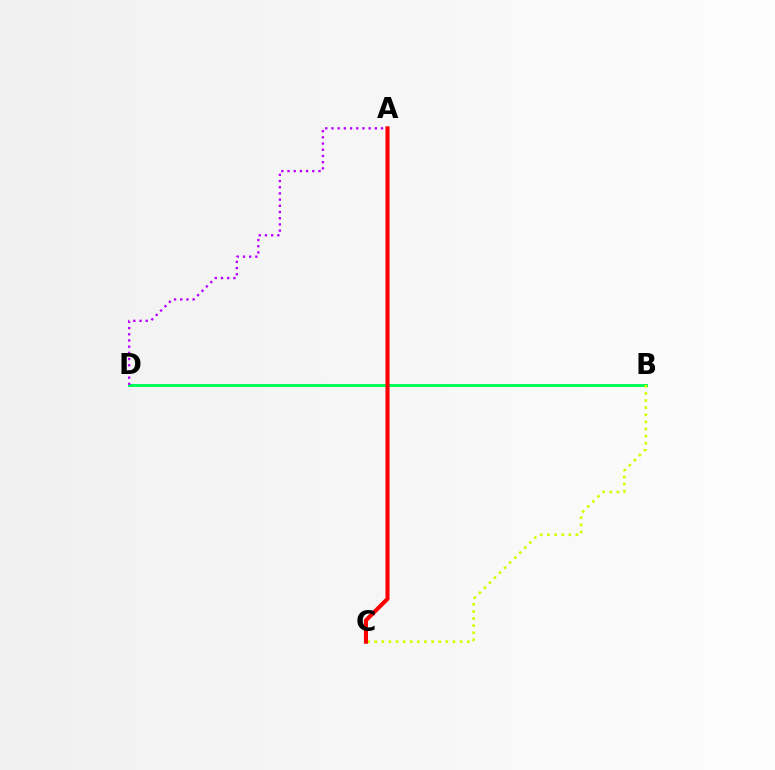{('B', 'D'): [{'color': '#00ff5c', 'line_style': 'solid', 'thickness': 2.18}], ('A', 'D'): [{'color': '#b900ff', 'line_style': 'dotted', 'thickness': 1.68}], ('B', 'C'): [{'color': '#d1ff00', 'line_style': 'dotted', 'thickness': 1.93}], ('A', 'C'): [{'color': '#0074ff', 'line_style': 'dotted', 'thickness': 2.01}, {'color': '#ff0000', 'line_style': 'solid', 'thickness': 2.93}]}